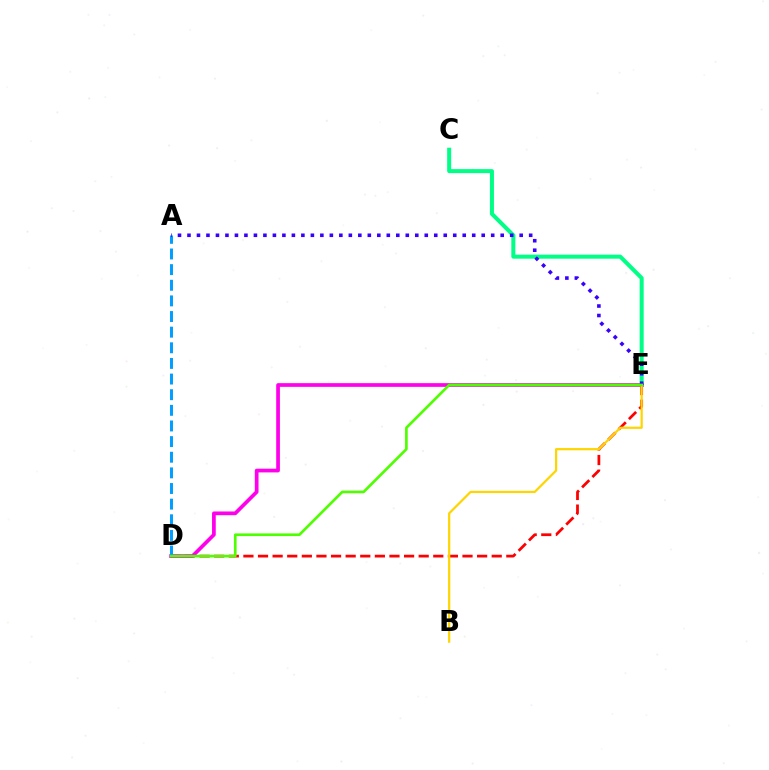{('C', 'E'): [{'color': '#00ff86', 'line_style': 'solid', 'thickness': 2.89}], ('D', 'E'): [{'color': '#ff0000', 'line_style': 'dashed', 'thickness': 1.98}, {'color': '#ff00ed', 'line_style': 'solid', 'thickness': 2.67}, {'color': '#4fff00', 'line_style': 'solid', 'thickness': 1.92}], ('B', 'E'): [{'color': '#ffd500', 'line_style': 'solid', 'thickness': 1.6}], ('A', 'D'): [{'color': '#009eff', 'line_style': 'dashed', 'thickness': 2.12}], ('A', 'E'): [{'color': '#3700ff', 'line_style': 'dotted', 'thickness': 2.58}]}